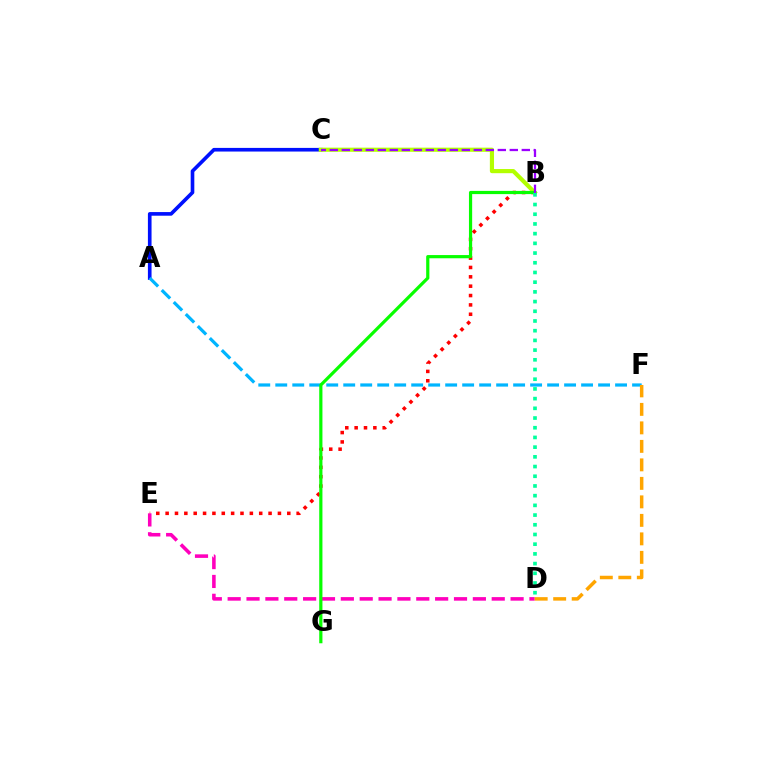{('A', 'C'): [{'color': '#0010ff', 'line_style': 'solid', 'thickness': 2.62}], ('B', 'E'): [{'color': '#ff0000', 'line_style': 'dotted', 'thickness': 2.54}], ('D', 'E'): [{'color': '#ff00bd', 'line_style': 'dashed', 'thickness': 2.56}], ('A', 'F'): [{'color': '#00b5ff', 'line_style': 'dashed', 'thickness': 2.31}], ('B', 'C'): [{'color': '#b3ff00', 'line_style': 'solid', 'thickness': 2.99}, {'color': '#9b00ff', 'line_style': 'dashed', 'thickness': 1.63}], ('B', 'G'): [{'color': '#08ff00', 'line_style': 'solid', 'thickness': 2.31}], ('D', 'F'): [{'color': '#ffa500', 'line_style': 'dashed', 'thickness': 2.51}], ('B', 'D'): [{'color': '#00ff9d', 'line_style': 'dotted', 'thickness': 2.64}]}